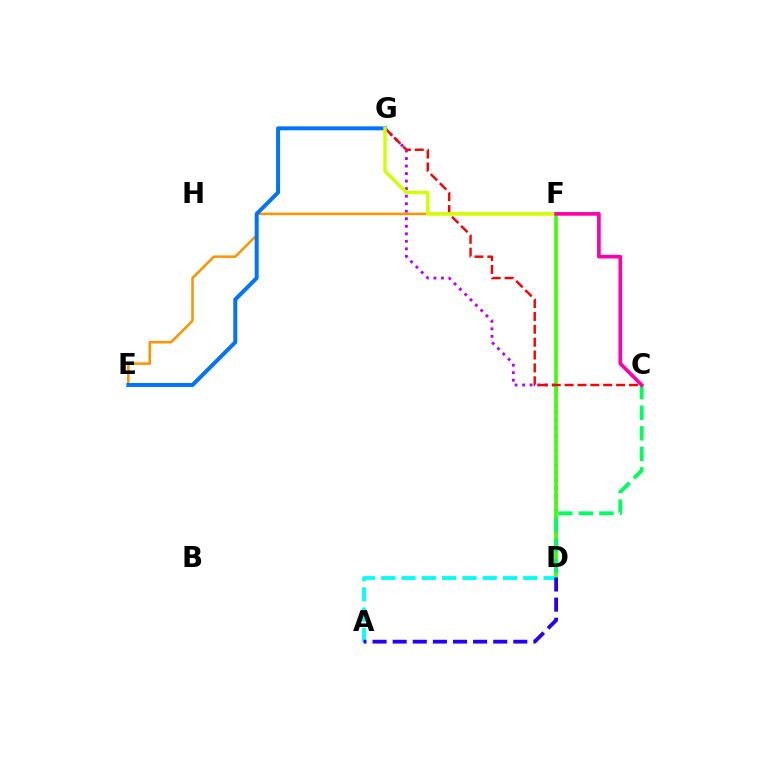{('D', 'G'): [{'color': '#b900ff', 'line_style': 'dotted', 'thickness': 2.05}], ('D', 'F'): [{'color': '#3dff00', 'line_style': 'solid', 'thickness': 2.61}], ('A', 'D'): [{'color': '#00fff6', 'line_style': 'dashed', 'thickness': 2.76}, {'color': '#2500ff', 'line_style': 'dashed', 'thickness': 2.73}], ('C', 'D'): [{'color': '#00ff5c', 'line_style': 'dashed', 'thickness': 2.79}], ('C', 'G'): [{'color': '#ff0000', 'line_style': 'dashed', 'thickness': 1.75}], ('E', 'F'): [{'color': '#ff9400', 'line_style': 'solid', 'thickness': 1.83}], ('E', 'G'): [{'color': '#0074ff', 'line_style': 'solid', 'thickness': 2.84}], ('F', 'G'): [{'color': '#d1ff00', 'line_style': 'solid', 'thickness': 2.45}], ('C', 'F'): [{'color': '#ff00ac', 'line_style': 'solid', 'thickness': 2.63}]}